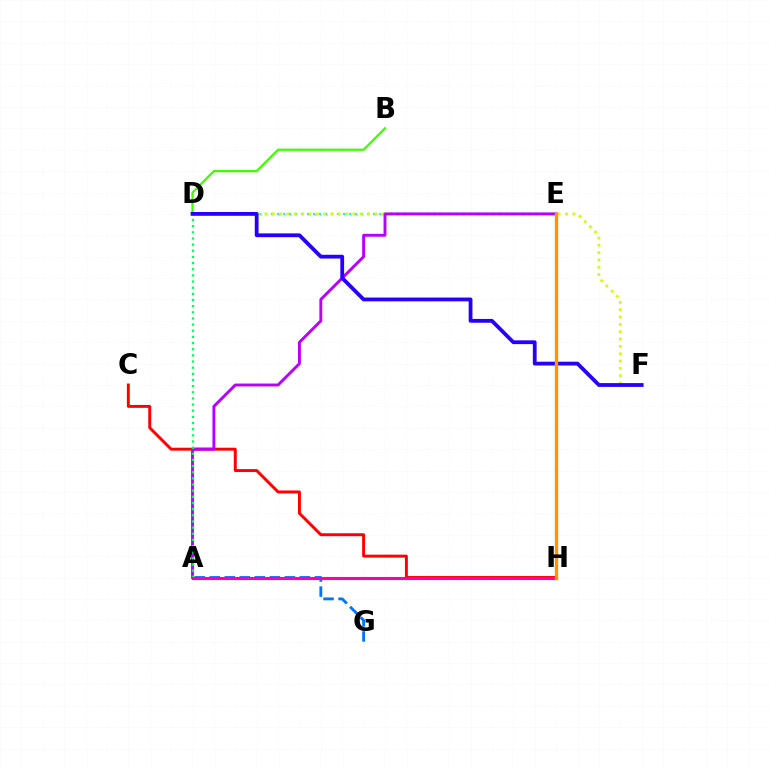{('A', 'G'): [{'color': '#0074ff', 'line_style': 'dashed', 'thickness': 2.04}], ('D', 'E'): [{'color': '#00fff6', 'line_style': 'dotted', 'thickness': 1.63}], ('B', 'D'): [{'color': '#3dff00', 'line_style': 'solid', 'thickness': 1.61}], ('D', 'F'): [{'color': '#d1ff00', 'line_style': 'dotted', 'thickness': 1.99}, {'color': '#2500ff', 'line_style': 'solid', 'thickness': 2.73}], ('C', 'H'): [{'color': '#ff0000', 'line_style': 'solid', 'thickness': 2.11}], ('A', 'E'): [{'color': '#b900ff', 'line_style': 'solid', 'thickness': 2.09}], ('A', 'D'): [{'color': '#00ff5c', 'line_style': 'dotted', 'thickness': 1.67}], ('A', 'H'): [{'color': '#ff00ac', 'line_style': 'solid', 'thickness': 2.23}], ('E', 'H'): [{'color': '#ff9400', 'line_style': 'solid', 'thickness': 2.41}]}